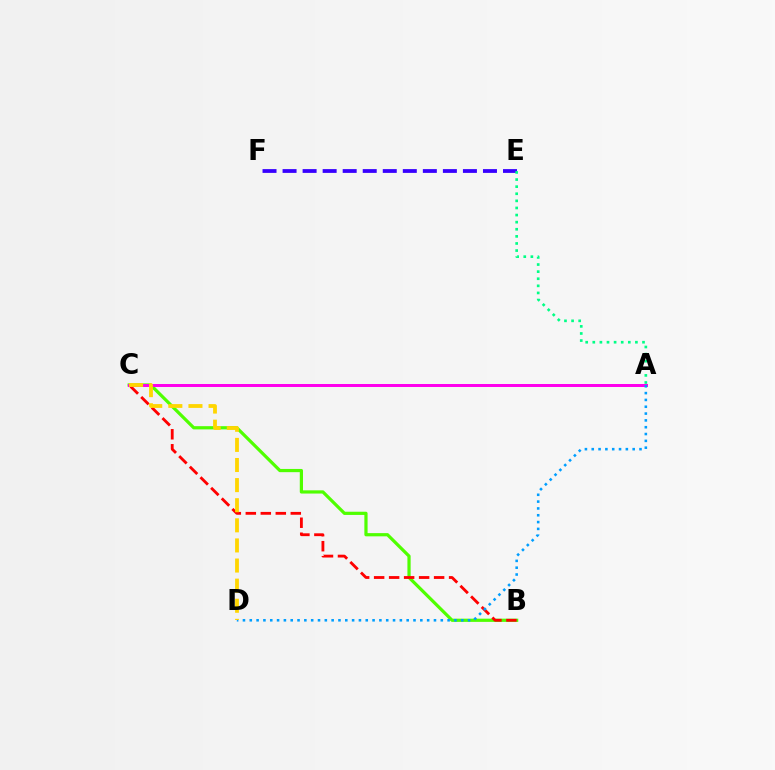{('B', 'C'): [{'color': '#4fff00', 'line_style': 'solid', 'thickness': 2.31}, {'color': '#ff0000', 'line_style': 'dashed', 'thickness': 2.04}], ('E', 'F'): [{'color': '#3700ff', 'line_style': 'dashed', 'thickness': 2.72}], ('A', 'E'): [{'color': '#00ff86', 'line_style': 'dotted', 'thickness': 1.93}], ('A', 'C'): [{'color': '#ff00ed', 'line_style': 'solid', 'thickness': 2.15}], ('A', 'D'): [{'color': '#009eff', 'line_style': 'dotted', 'thickness': 1.85}], ('C', 'D'): [{'color': '#ffd500', 'line_style': 'dashed', 'thickness': 2.73}]}